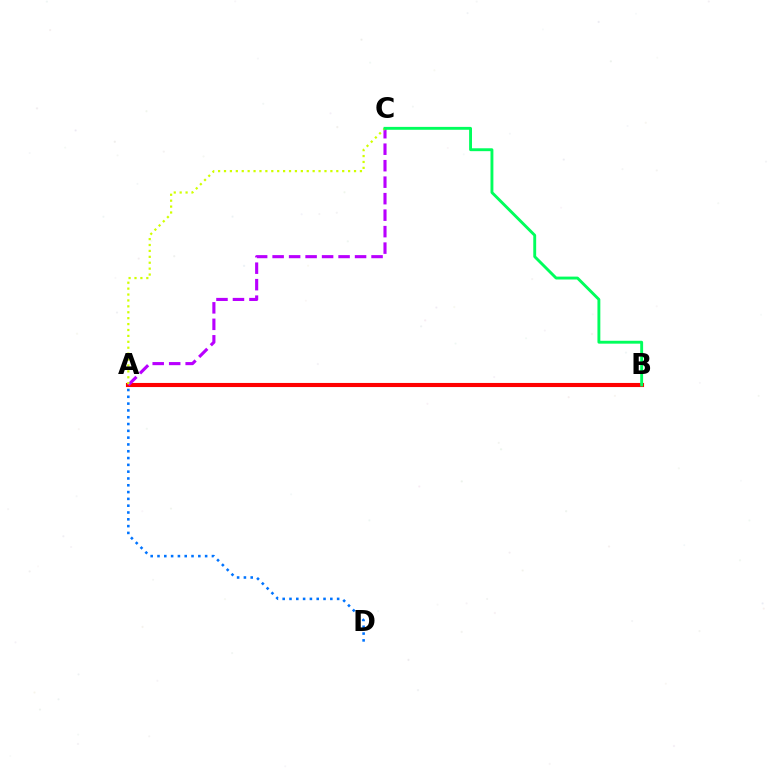{('A', 'B'): [{'color': '#ff0000', 'line_style': 'solid', 'thickness': 2.95}], ('A', 'C'): [{'color': '#b900ff', 'line_style': 'dashed', 'thickness': 2.24}, {'color': '#d1ff00', 'line_style': 'dotted', 'thickness': 1.61}], ('A', 'D'): [{'color': '#0074ff', 'line_style': 'dotted', 'thickness': 1.85}], ('B', 'C'): [{'color': '#00ff5c', 'line_style': 'solid', 'thickness': 2.08}]}